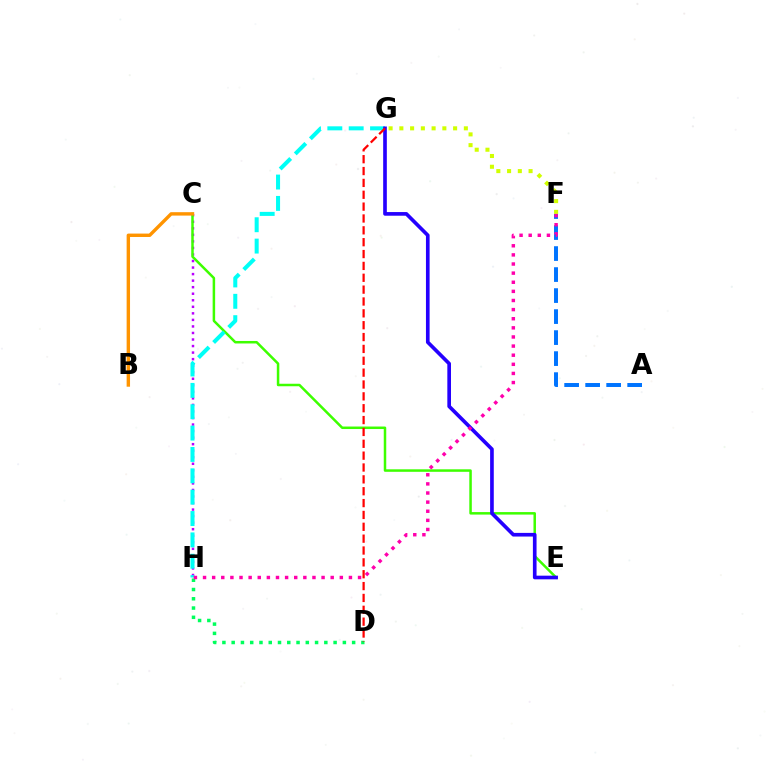{('A', 'F'): [{'color': '#0074ff', 'line_style': 'dashed', 'thickness': 2.85}], ('D', 'H'): [{'color': '#00ff5c', 'line_style': 'dotted', 'thickness': 2.52}], ('C', 'H'): [{'color': '#b900ff', 'line_style': 'dotted', 'thickness': 1.78}], ('C', 'E'): [{'color': '#3dff00', 'line_style': 'solid', 'thickness': 1.8}], ('B', 'C'): [{'color': '#ff9400', 'line_style': 'solid', 'thickness': 2.45}], ('G', 'H'): [{'color': '#00fff6', 'line_style': 'dashed', 'thickness': 2.9}], ('E', 'G'): [{'color': '#2500ff', 'line_style': 'solid', 'thickness': 2.63}], ('F', 'G'): [{'color': '#d1ff00', 'line_style': 'dotted', 'thickness': 2.92}], ('D', 'G'): [{'color': '#ff0000', 'line_style': 'dashed', 'thickness': 1.61}], ('F', 'H'): [{'color': '#ff00ac', 'line_style': 'dotted', 'thickness': 2.48}]}